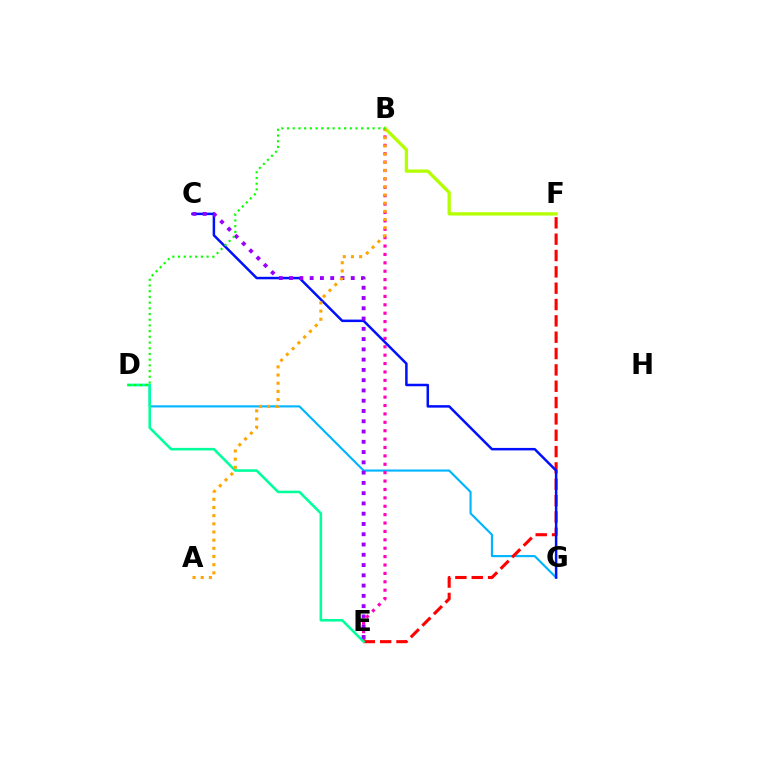{('D', 'G'): [{'color': '#00b5ff', 'line_style': 'solid', 'thickness': 1.54}], ('B', 'E'): [{'color': '#ff00bd', 'line_style': 'dotted', 'thickness': 2.28}], ('E', 'F'): [{'color': '#ff0000', 'line_style': 'dashed', 'thickness': 2.22}], ('D', 'E'): [{'color': '#00ff9d', 'line_style': 'solid', 'thickness': 1.86}], ('B', 'F'): [{'color': '#b3ff00', 'line_style': 'solid', 'thickness': 2.36}], ('C', 'G'): [{'color': '#0010ff', 'line_style': 'solid', 'thickness': 1.8}], ('C', 'E'): [{'color': '#9b00ff', 'line_style': 'dotted', 'thickness': 2.79}], ('A', 'B'): [{'color': '#ffa500', 'line_style': 'dotted', 'thickness': 2.22}], ('B', 'D'): [{'color': '#08ff00', 'line_style': 'dotted', 'thickness': 1.55}]}